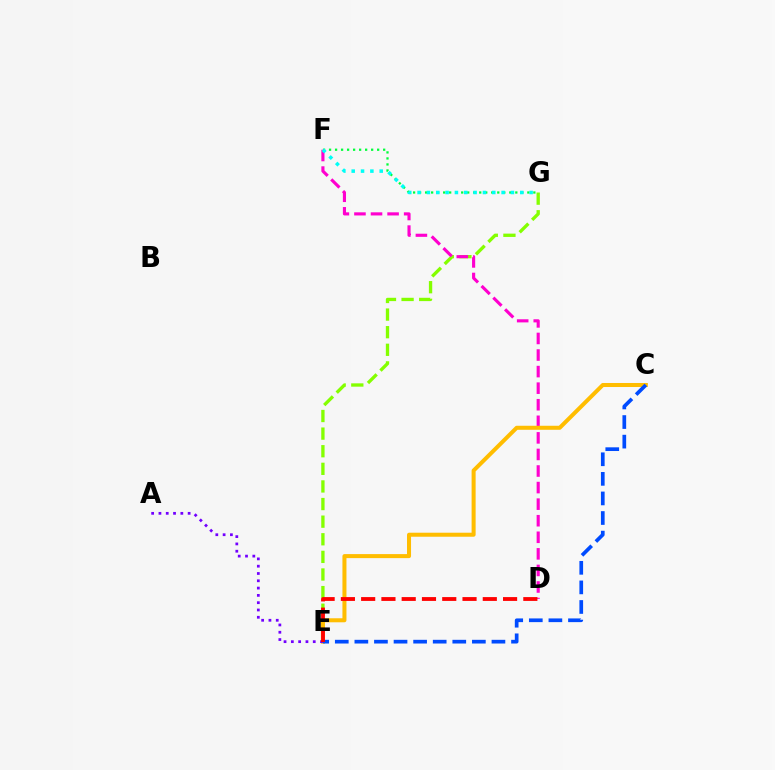{('F', 'G'): [{'color': '#00ff39', 'line_style': 'dotted', 'thickness': 1.63}, {'color': '#00fff6', 'line_style': 'dotted', 'thickness': 2.54}], ('E', 'G'): [{'color': '#84ff00', 'line_style': 'dashed', 'thickness': 2.39}], ('D', 'F'): [{'color': '#ff00cf', 'line_style': 'dashed', 'thickness': 2.25}], ('C', 'E'): [{'color': '#ffbd00', 'line_style': 'solid', 'thickness': 2.9}, {'color': '#004bff', 'line_style': 'dashed', 'thickness': 2.66}], ('A', 'E'): [{'color': '#7200ff', 'line_style': 'dotted', 'thickness': 1.98}], ('D', 'E'): [{'color': '#ff0000', 'line_style': 'dashed', 'thickness': 2.75}]}